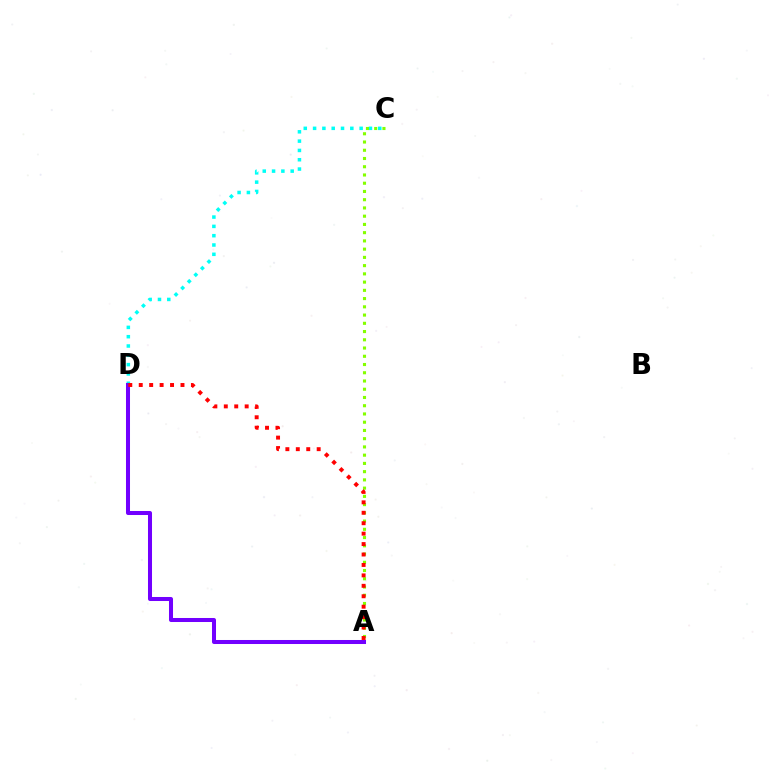{('C', 'D'): [{'color': '#00fff6', 'line_style': 'dotted', 'thickness': 2.53}], ('A', 'D'): [{'color': '#7200ff', 'line_style': 'solid', 'thickness': 2.9}, {'color': '#ff0000', 'line_style': 'dotted', 'thickness': 2.84}], ('A', 'C'): [{'color': '#84ff00', 'line_style': 'dotted', 'thickness': 2.24}]}